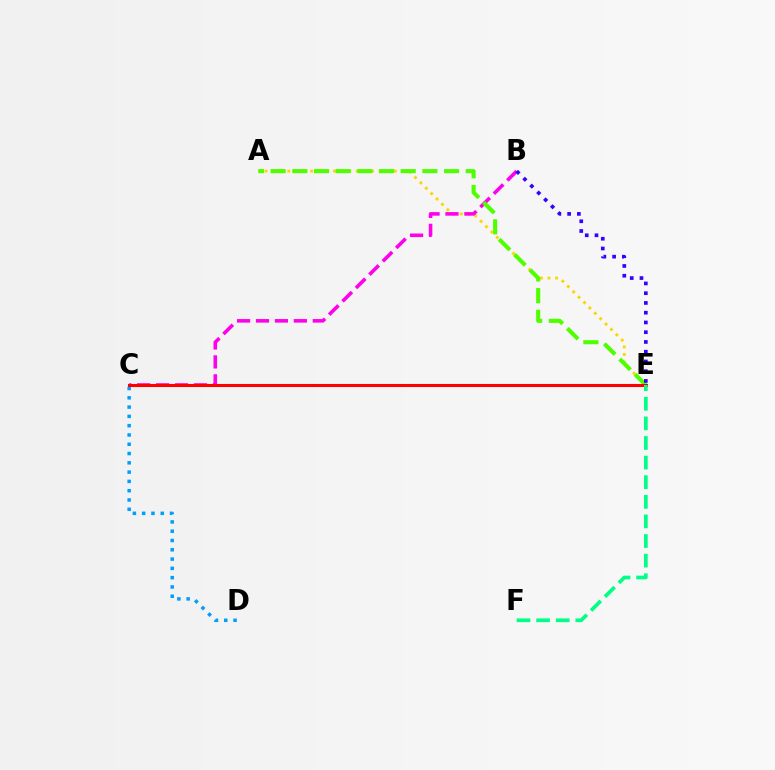{('A', 'E'): [{'color': '#ffd500', 'line_style': 'dotted', 'thickness': 2.07}, {'color': '#4fff00', 'line_style': 'dashed', 'thickness': 2.94}], ('B', 'C'): [{'color': '#ff00ed', 'line_style': 'dashed', 'thickness': 2.57}], ('C', 'D'): [{'color': '#009eff', 'line_style': 'dotted', 'thickness': 2.52}], ('C', 'E'): [{'color': '#ff0000', 'line_style': 'solid', 'thickness': 2.2}], ('B', 'E'): [{'color': '#3700ff', 'line_style': 'dotted', 'thickness': 2.65}], ('E', 'F'): [{'color': '#00ff86', 'line_style': 'dashed', 'thickness': 2.66}]}